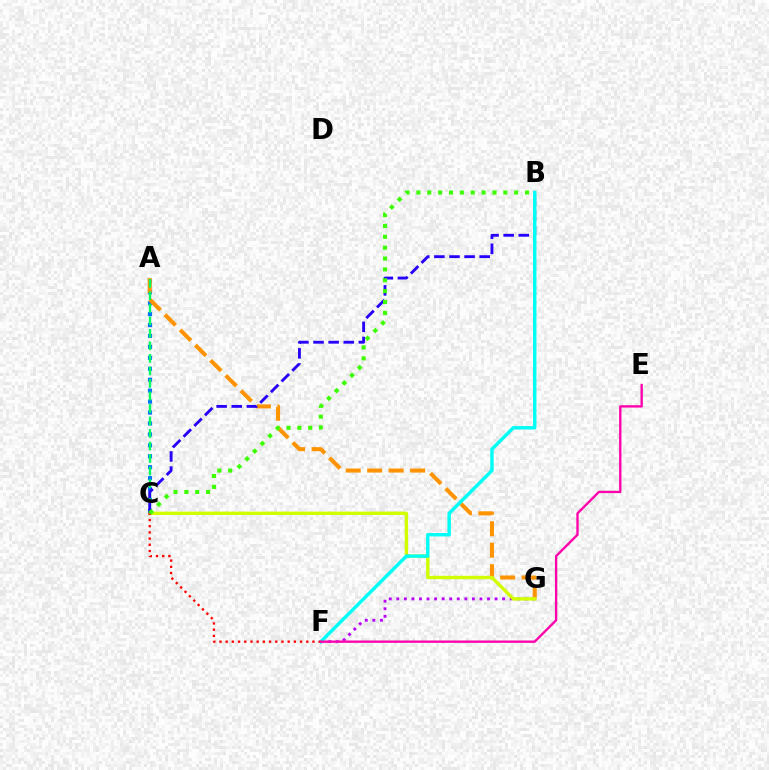{('F', 'G'): [{'color': '#b900ff', 'line_style': 'dotted', 'thickness': 2.05}], ('A', 'C'): [{'color': '#0074ff', 'line_style': 'dotted', 'thickness': 2.97}, {'color': '#00ff5c', 'line_style': 'dashed', 'thickness': 1.7}], ('A', 'G'): [{'color': '#ff9400', 'line_style': 'dashed', 'thickness': 2.92}], ('C', 'G'): [{'color': '#d1ff00', 'line_style': 'solid', 'thickness': 2.44}], ('B', 'C'): [{'color': '#2500ff', 'line_style': 'dashed', 'thickness': 2.05}, {'color': '#3dff00', 'line_style': 'dotted', 'thickness': 2.95}], ('B', 'F'): [{'color': '#00fff6', 'line_style': 'solid', 'thickness': 2.47}], ('C', 'F'): [{'color': '#ff0000', 'line_style': 'dotted', 'thickness': 1.68}], ('E', 'F'): [{'color': '#ff00ac', 'line_style': 'solid', 'thickness': 1.69}]}